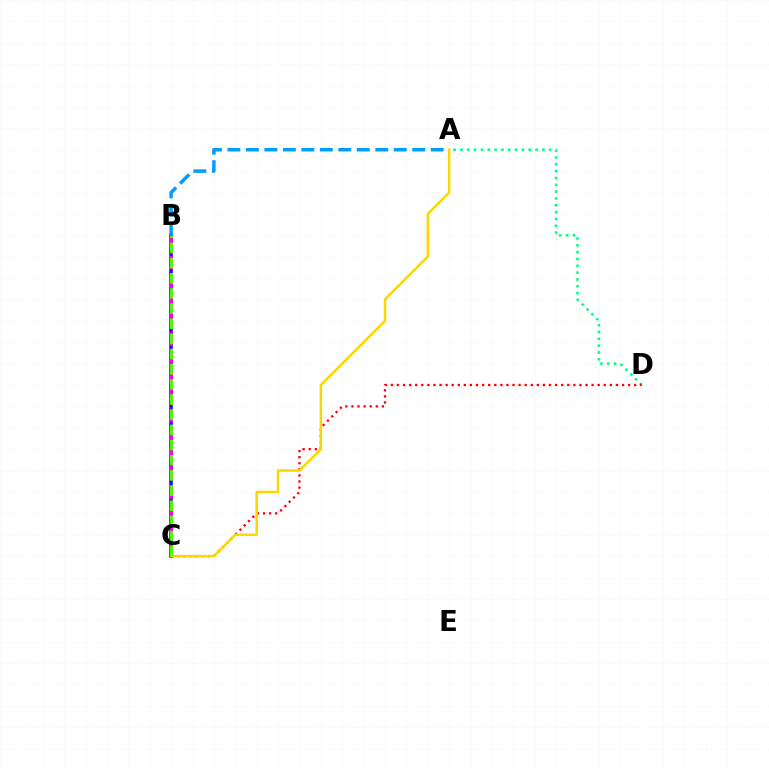{('B', 'C'): [{'color': '#3700ff', 'line_style': 'solid', 'thickness': 2.57}, {'color': '#ff00ed', 'line_style': 'dashed', 'thickness': 2.6}, {'color': '#4fff00', 'line_style': 'dashed', 'thickness': 2.06}], ('A', 'D'): [{'color': '#00ff86', 'line_style': 'dotted', 'thickness': 1.85}], ('C', 'D'): [{'color': '#ff0000', 'line_style': 'dotted', 'thickness': 1.65}], ('A', 'C'): [{'color': '#ffd500', 'line_style': 'solid', 'thickness': 1.76}], ('A', 'B'): [{'color': '#009eff', 'line_style': 'dashed', 'thickness': 2.51}]}